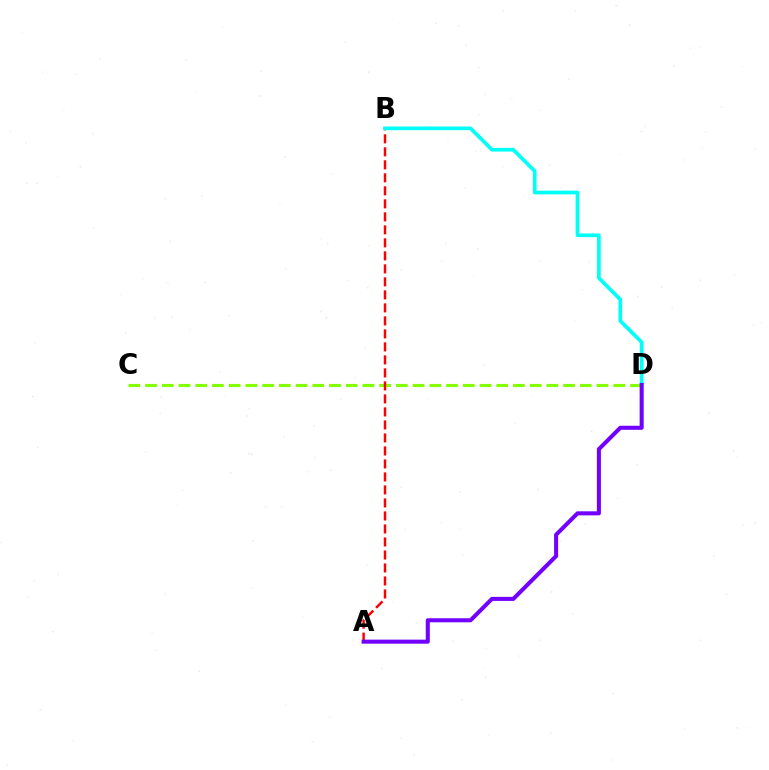{('C', 'D'): [{'color': '#84ff00', 'line_style': 'dashed', 'thickness': 2.27}], ('A', 'B'): [{'color': '#ff0000', 'line_style': 'dashed', 'thickness': 1.77}], ('B', 'D'): [{'color': '#00fff6', 'line_style': 'solid', 'thickness': 2.66}], ('A', 'D'): [{'color': '#7200ff', 'line_style': 'solid', 'thickness': 2.91}]}